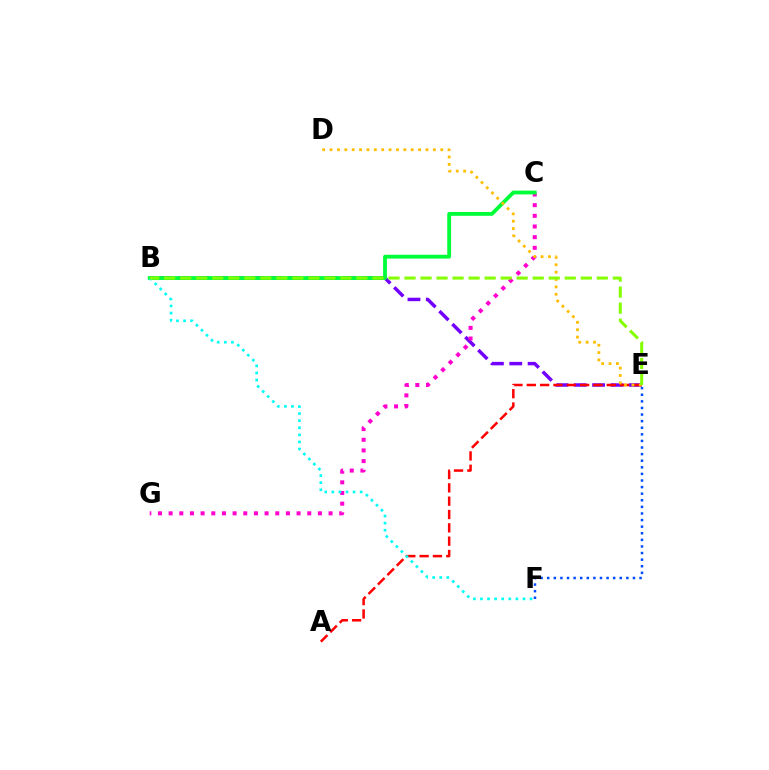{('B', 'E'): [{'color': '#7200ff', 'line_style': 'dashed', 'thickness': 2.49}, {'color': '#84ff00', 'line_style': 'dashed', 'thickness': 2.18}], ('C', 'G'): [{'color': '#ff00cf', 'line_style': 'dotted', 'thickness': 2.9}], ('A', 'E'): [{'color': '#ff0000', 'line_style': 'dashed', 'thickness': 1.81}], ('B', 'C'): [{'color': '#00ff39', 'line_style': 'solid', 'thickness': 2.75}], ('D', 'E'): [{'color': '#ffbd00', 'line_style': 'dotted', 'thickness': 2.0}], ('E', 'F'): [{'color': '#004bff', 'line_style': 'dotted', 'thickness': 1.79}], ('B', 'F'): [{'color': '#00fff6', 'line_style': 'dotted', 'thickness': 1.92}]}